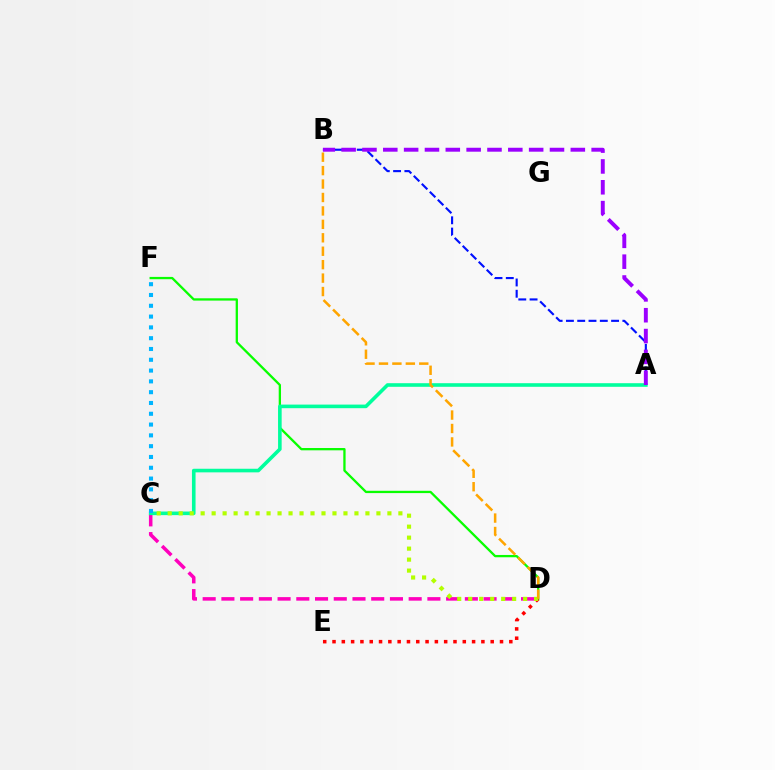{('A', 'B'): [{'color': '#0010ff', 'line_style': 'dashed', 'thickness': 1.53}, {'color': '#9b00ff', 'line_style': 'dashed', 'thickness': 2.83}], ('C', 'D'): [{'color': '#ff00bd', 'line_style': 'dashed', 'thickness': 2.54}, {'color': '#b3ff00', 'line_style': 'dotted', 'thickness': 2.98}], ('D', 'F'): [{'color': '#08ff00', 'line_style': 'solid', 'thickness': 1.65}], ('A', 'C'): [{'color': '#00ff9d', 'line_style': 'solid', 'thickness': 2.59}], ('D', 'E'): [{'color': '#ff0000', 'line_style': 'dotted', 'thickness': 2.53}], ('C', 'F'): [{'color': '#00b5ff', 'line_style': 'dotted', 'thickness': 2.93}], ('B', 'D'): [{'color': '#ffa500', 'line_style': 'dashed', 'thickness': 1.83}]}